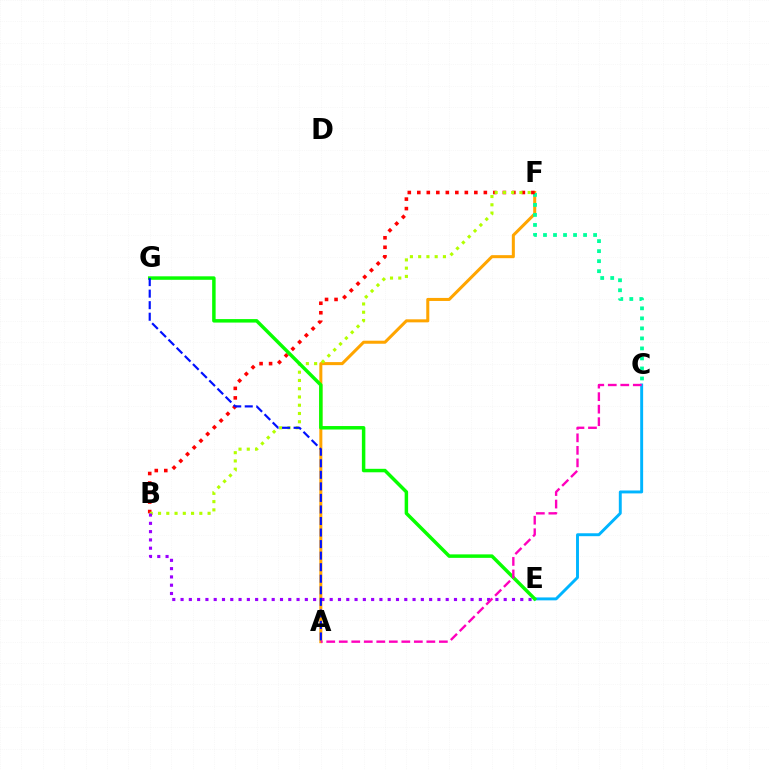{('A', 'F'): [{'color': '#ffa500', 'line_style': 'solid', 'thickness': 2.19}], ('C', 'F'): [{'color': '#00ff9d', 'line_style': 'dotted', 'thickness': 2.72}], ('B', 'F'): [{'color': '#ff0000', 'line_style': 'dotted', 'thickness': 2.58}, {'color': '#b3ff00', 'line_style': 'dotted', 'thickness': 2.24}], ('C', 'E'): [{'color': '#00b5ff', 'line_style': 'solid', 'thickness': 2.11}], ('B', 'E'): [{'color': '#9b00ff', 'line_style': 'dotted', 'thickness': 2.25}], ('E', 'G'): [{'color': '#08ff00', 'line_style': 'solid', 'thickness': 2.5}], ('A', 'G'): [{'color': '#0010ff', 'line_style': 'dashed', 'thickness': 1.57}], ('A', 'C'): [{'color': '#ff00bd', 'line_style': 'dashed', 'thickness': 1.7}]}